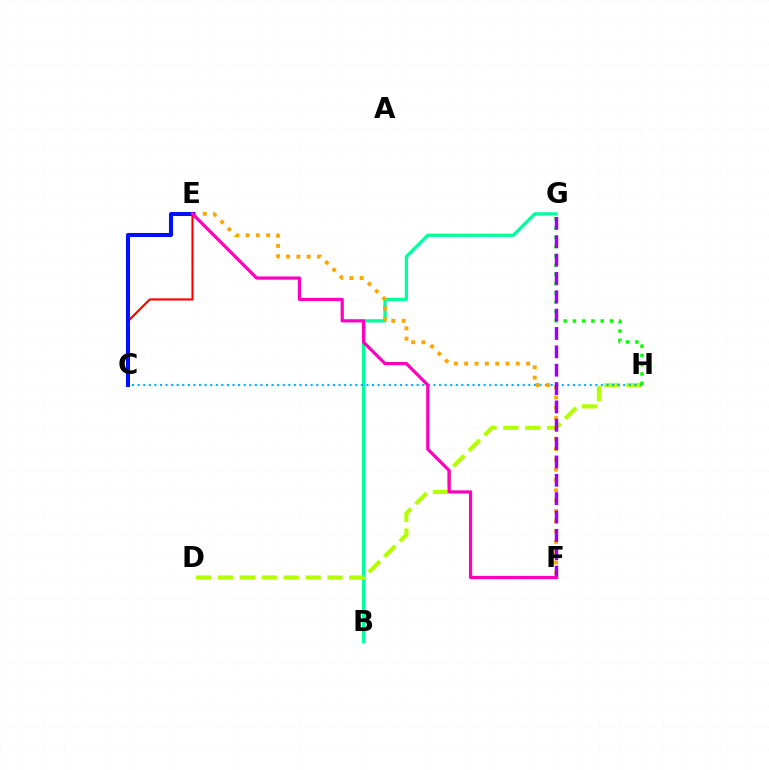{('B', 'G'): [{'color': '#00ff9d', 'line_style': 'solid', 'thickness': 2.37}], ('D', 'H'): [{'color': '#b3ff00', 'line_style': 'dashed', 'thickness': 2.98}], ('C', 'H'): [{'color': '#00b5ff', 'line_style': 'dotted', 'thickness': 1.52}], ('G', 'H'): [{'color': '#08ff00', 'line_style': 'dotted', 'thickness': 2.52}], ('E', 'F'): [{'color': '#ffa500', 'line_style': 'dotted', 'thickness': 2.8}, {'color': '#ff00bd', 'line_style': 'solid', 'thickness': 2.32}], ('C', 'E'): [{'color': '#ff0000', 'line_style': 'solid', 'thickness': 1.55}, {'color': '#0010ff', 'line_style': 'solid', 'thickness': 2.91}], ('F', 'G'): [{'color': '#9b00ff', 'line_style': 'dashed', 'thickness': 2.49}]}